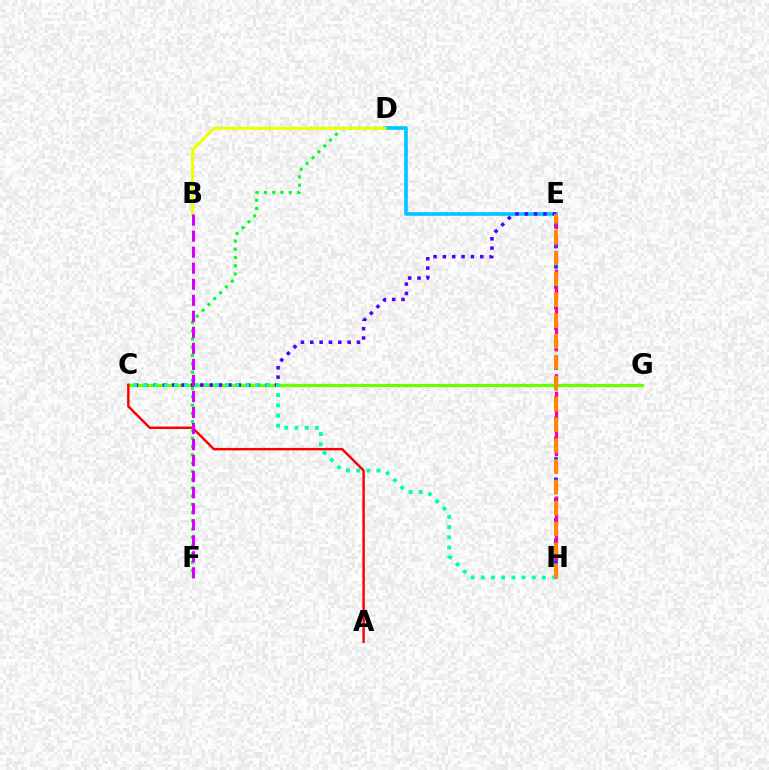{('C', 'G'): [{'color': '#66ff00', 'line_style': 'solid', 'thickness': 2.34}], ('D', 'E'): [{'color': '#00c7ff', 'line_style': 'solid', 'thickness': 2.62}], ('C', 'E'): [{'color': '#4f00ff', 'line_style': 'dotted', 'thickness': 2.54}], ('A', 'C'): [{'color': '#ff0000', 'line_style': 'solid', 'thickness': 1.76}], ('C', 'H'): [{'color': '#00ffaf', 'line_style': 'dotted', 'thickness': 2.77}], ('E', 'H'): [{'color': '#003fff', 'line_style': 'dashed', 'thickness': 2.75}, {'color': '#ff00a0', 'line_style': 'dashed', 'thickness': 2.37}, {'color': '#ff8800', 'line_style': 'dashed', 'thickness': 2.83}], ('D', 'F'): [{'color': '#00ff27', 'line_style': 'dotted', 'thickness': 2.25}], ('B', 'D'): [{'color': '#eeff00', 'line_style': 'solid', 'thickness': 2.16}], ('B', 'F'): [{'color': '#d600ff', 'line_style': 'dashed', 'thickness': 2.18}]}